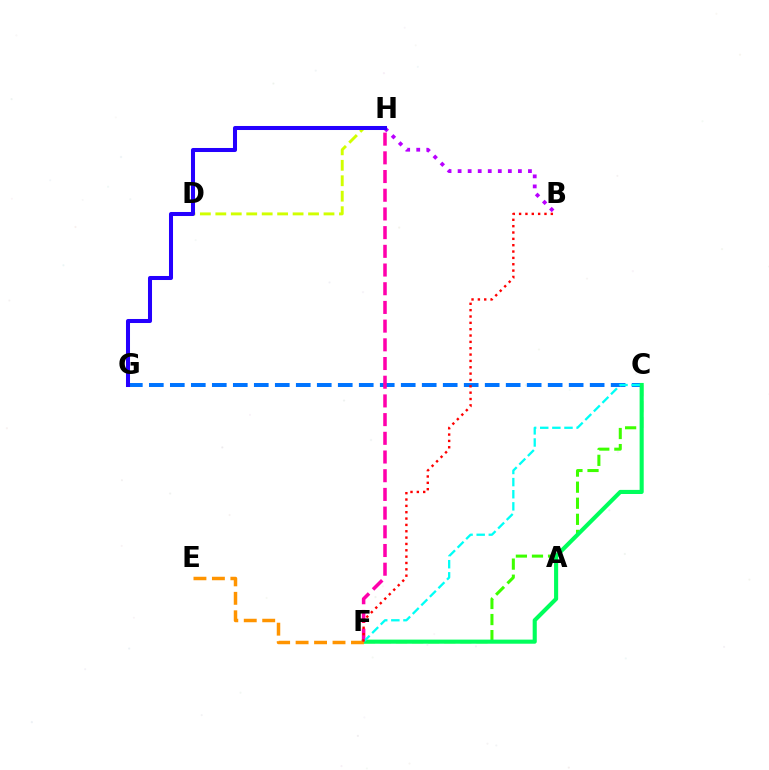{('D', 'H'): [{'color': '#d1ff00', 'line_style': 'dashed', 'thickness': 2.1}], ('C', 'F'): [{'color': '#3dff00', 'line_style': 'dashed', 'thickness': 2.18}, {'color': '#00ff5c', 'line_style': 'solid', 'thickness': 2.95}, {'color': '#00fff6', 'line_style': 'dashed', 'thickness': 1.65}], ('C', 'G'): [{'color': '#0074ff', 'line_style': 'dashed', 'thickness': 2.85}], ('B', 'H'): [{'color': '#b900ff', 'line_style': 'dotted', 'thickness': 2.73}], ('F', 'H'): [{'color': '#ff00ac', 'line_style': 'dashed', 'thickness': 2.54}], ('G', 'H'): [{'color': '#2500ff', 'line_style': 'solid', 'thickness': 2.9}], ('E', 'F'): [{'color': '#ff9400', 'line_style': 'dashed', 'thickness': 2.51}], ('B', 'F'): [{'color': '#ff0000', 'line_style': 'dotted', 'thickness': 1.72}]}